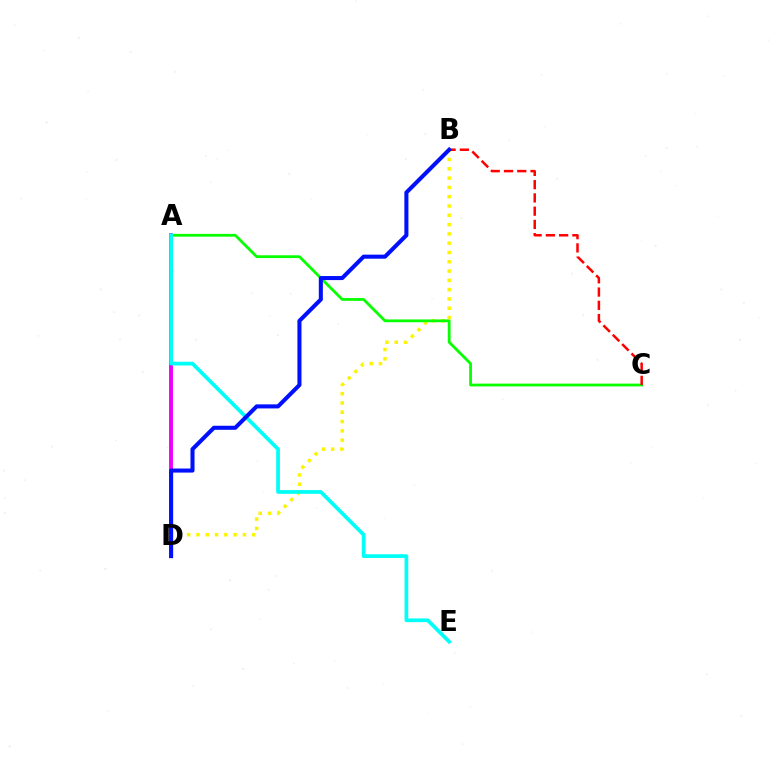{('A', 'D'): [{'color': '#ee00ff', 'line_style': 'solid', 'thickness': 2.8}], ('B', 'D'): [{'color': '#fcf500', 'line_style': 'dotted', 'thickness': 2.53}, {'color': '#0010ff', 'line_style': 'solid', 'thickness': 2.92}], ('A', 'C'): [{'color': '#08ff00', 'line_style': 'solid', 'thickness': 2.0}], ('B', 'C'): [{'color': '#ff0000', 'line_style': 'dashed', 'thickness': 1.8}], ('A', 'E'): [{'color': '#00fff6', 'line_style': 'solid', 'thickness': 2.68}]}